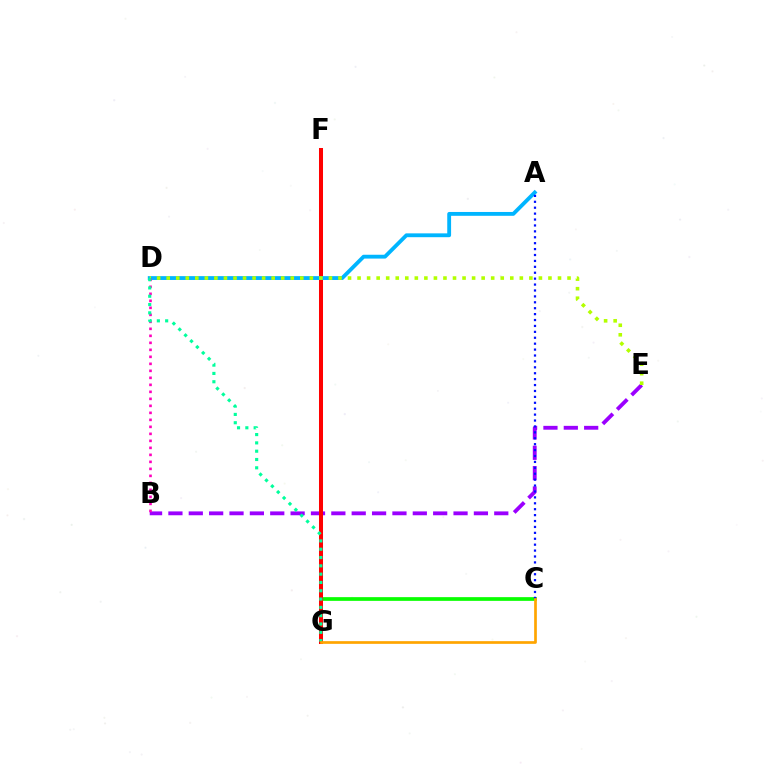{('B', 'E'): [{'color': '#9b00ff', 'line_style': 'dashed', 'thickness': 2.77}], ('C', 'G'): [{'color': '#08ff00', 'line_style': 'solid', 'thickness': 2.67}, {'color': '#ffa500', 'line_style': 'solid', 'thickness': 1.94}], ('F', 'G'): [{'color': '#ff0000', 'line_style': 'solid', 'thickness': 2.89}], ('A', 'D'): [{'color': '#00b5ff', 'line_style': 'solid', 'thickness': 2.76}], ('D', 'E'): [{'color': '#b3ff00', 'line_style': 'dotted', 'thickness': 2.59}], ('B', 'D'): [{'color': '#ff00bd', 'line_style': 'dotted', 'thickness': 1.9}], ('D', 'G'): [{'color': '#00ff9d', 'line_style': 'dotted', 'thickness': 2.26}], ('A', 'C'): [{'color': '#0010ff', 'line_style': 'dotted', 'thickness': 1.61}]}